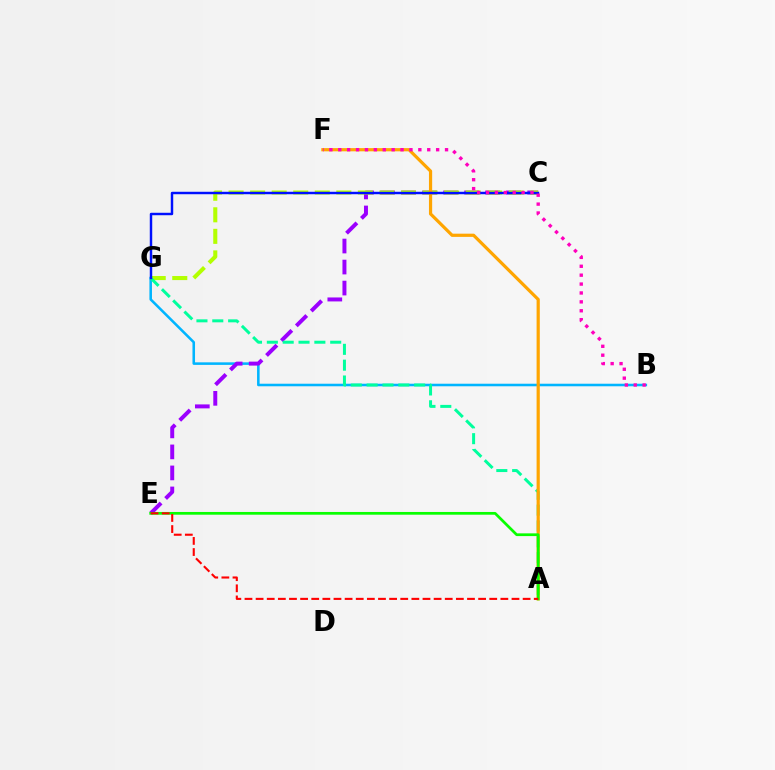{('B', 'G'): [{'color': '#00b5ff', 'line_style': 'solid', 'thickness': 1.84}], ('C', 'E'): [{'color': '#9b00ff', 'line_style': 'dashed', 'thickness': 2.86}], ('C', 'G'): [{'color': '#b3ff00', 'line_style': 'dashed', 'thickness': 2.93}, {'color': '#0010ff', 'line_style': 'solid', 'thickness': 1.76}], ('A', 'G'): [{'color': '#00ff9d', 'line_style': 'dashed', 'thickness': 2.15}], ('A', 'F'): [{'color': '#ffa500', 'line_style': 'solid', 'thickness': 2.3}], ('A', 'E'): [{'color': '#08ff00', 'line_style': 'solid', 'thickness': 1.97}, {'color': '#ff0000', 'line_style': 'dashed', 'thickness': 1.51}], ('B', 'F'): [{'color': '#ff00bd', 'line_style': 'dotted', 'thickness': 2.42}]}